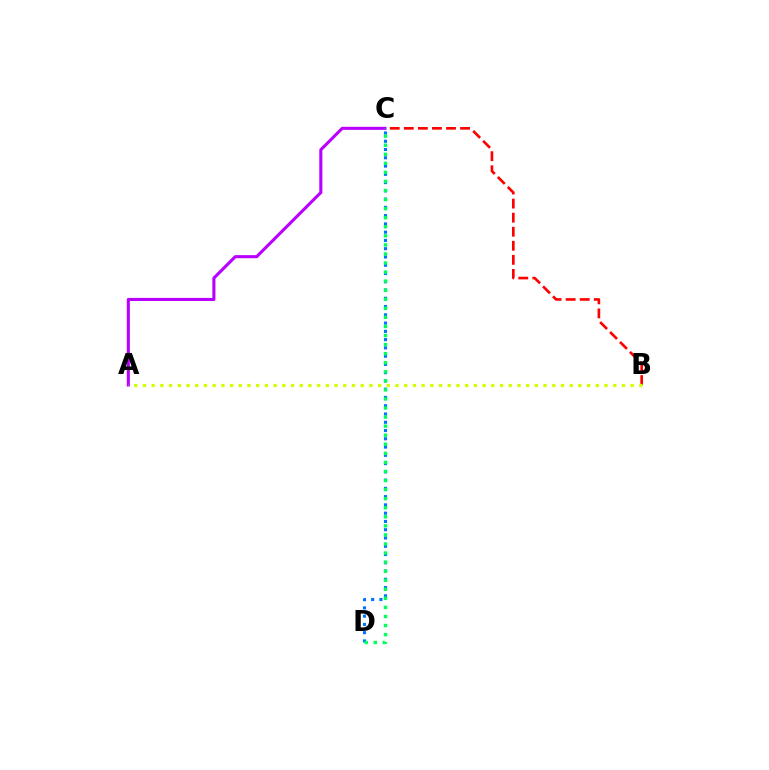{('B', 'C'): [{'color': '#ff0000', 'line_style': 'dashed', 'thickness': 1.91}], ('A', 'C'): [{'color': '#b900ff', 'line_style': 'solid', 'thickness': 2.21}], ('C', 'D'): [{'color': '#0074ff', 'line_style': 'dotted', 'thickness': 2.25}, {'color': '#00ff5c', 'line_style': 'dotted', 'thickness': 2.46}], ('A', 'B'): [{'color': '#d1ff00', 'line_style': 'dotted', 'thickness': 2.37}]}